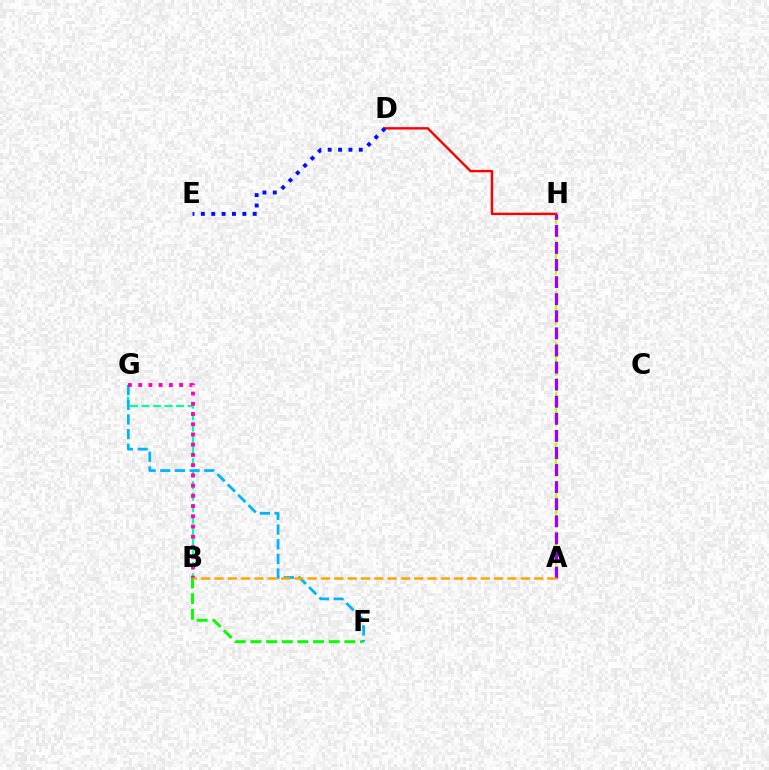{('A', 'H'): [{'color': '#b3ff00', 'line_style': 'dashed', 'thickness': 1.72}, {'color': '#9b00ff', 'line_style': 'dashed', 'thickness': 2.32}], ('B', 'G'): [{'color': '#00ff9d', 'line_style': 'dashed', 'thickness': 1.56}, {'color': '#ff00bd', 'line_style': 'dotted', 'thickness': 2.78}], ('D', 'H'): [{'color': '#ff0000', 'line_style': 'solid', 'thickness': 1.72}], ('B', 'F'): [{'color': '#08ff00', 'line_style': 'dashed', 'thickness': 2.13}], ('F', 'G'): [{'color': '#00b5ff', 'line_style': 'dashed', 'thickness': 1.99}], ('D', 'E'): [{'color': '#0010ff', 'line_style': 'dotted', 'thickness': 2.82}], ('A', 'B'): [{'color': '#ffa500', 'line_style': 'dashed', 'thickness': 1.81}]}